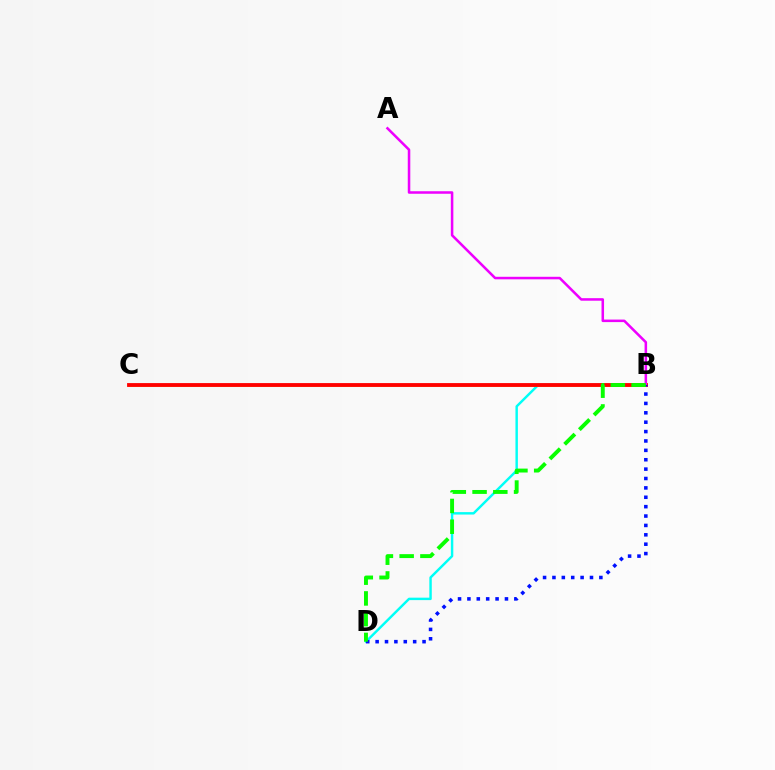{('B', 'D'): [{'color': '#00fff6', 'line_style': 'solid', 'thickness': 1.76}, {'color': '#0010ff', 'line_style': 'dotted', 'thickness': 2.55}, {'color': '#08ff00', 'line_style': 'dashed', 'thickness': 2.82}], ('B', 'C'): [{'color': '#fcf500', 'line_style': 'solid', 'thickness': 1.81}, {'color': '#ff0000', 'line_style': 'solid', 'thickness': 2.75}], ('A', 'B'): [{'color': '#ee00ff', 'line_style': 'solid', 'thickness': 1.82}]}